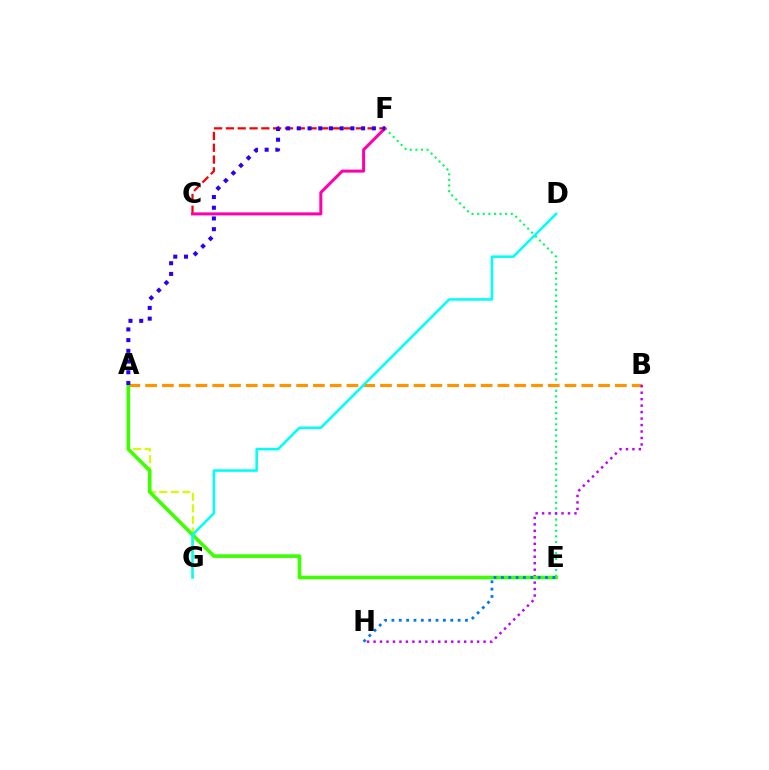{('E', 'F'): [{'color': '#00ff5c', 'line_style': 'dotted', 'thickness': 1.52}], ('A', 'G'): [{'color': '#d1ff00', 'line_style': 'dashed', 'thickness': 1.56}], ('A', 'B'): [{'color': '#ff9400', 'line_style': 'dashed', 'thickness': 2.28}], ('C', 'F'): [{'color': '#ff0000', 'line_style': 'dashed', 'thickness': 1.6}, {'color': '#ff00ac', 'line_style': 'solid', 'thickness': 2.17}], ('B', 'H'): [{'color': '#b900ff', 'line_style': 'dotted', 'thickness': 1.76}], ('A', 'E'): [{'color': '#3dff00', 'line_style': 'solid', 'thickness': 2.6}], ('A', 'F'): [{'color': '#2500ff', 'line_style': 'dotted', 'thickness': 2.91}], ('E', 'H'): [{'color': '#0074ff', 'line_style': 'dotted', 'thickness': 2.0}], ('D', 'G'): [{'color': '#00fff6', 'line_style': 'solid', 'thickness': 1.84}]}